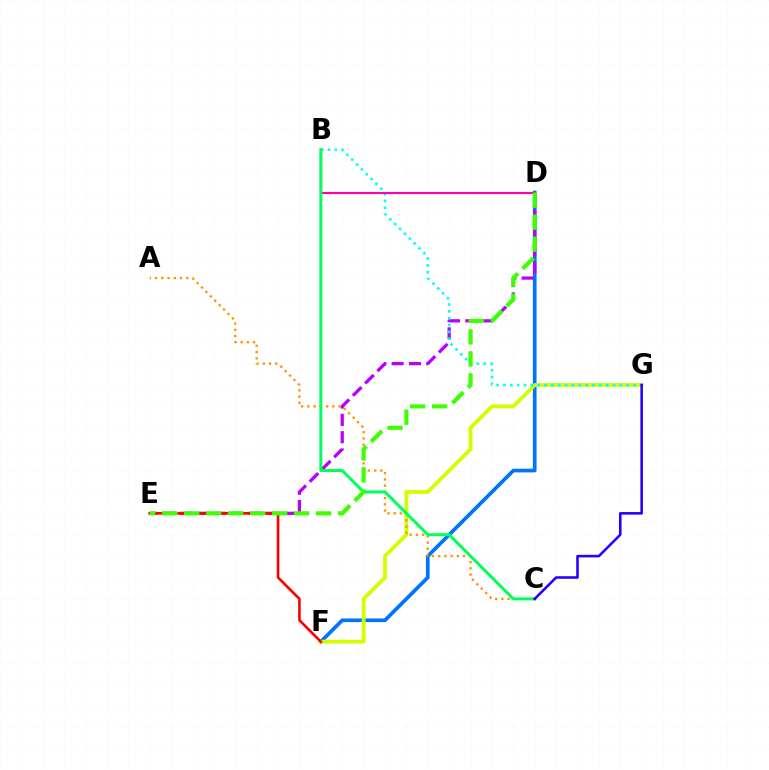{('D', 'F'): [{'color': '#0074ff', 'line_style': 'solid', 'thickness': 2.66}], ('D', 'E'): [{'color': '#b900ff', 'line_style': 'dashed', 'thickness': 2.35}, {'color': '#3dff00', 'line_style': 'dashed', 'thickness': 2.99}], ('F', 'G'): [{'color': '#d1ff00', 'line_style': 'solid', 'thickness': 2.75}], ('A', 'C'): [{'color': '#ff9400', 'line_style': 'dotted', 'thickness': 1.69}], ('E', 'F'): [{'color': '#ff0000', 'line_style': 'solid', 'thickness': 1.9}], ('B', 'G'): [{'color': '#00fff6', 'line_style': 'dotted', 'thickness': 1.86}], ('B', 'D'): [{'color': '#ff00ac', 'line_style': 'solid', 'thickness': 1.54}], ('B', 'C'): [{'color': '#00ff5c', 'line_style': 'solid', 'thickness': 2.16}], ('C', 'G'): [{'color': '#2500ff', 'line_style': 'solid', 'thickness': 1.85}]}